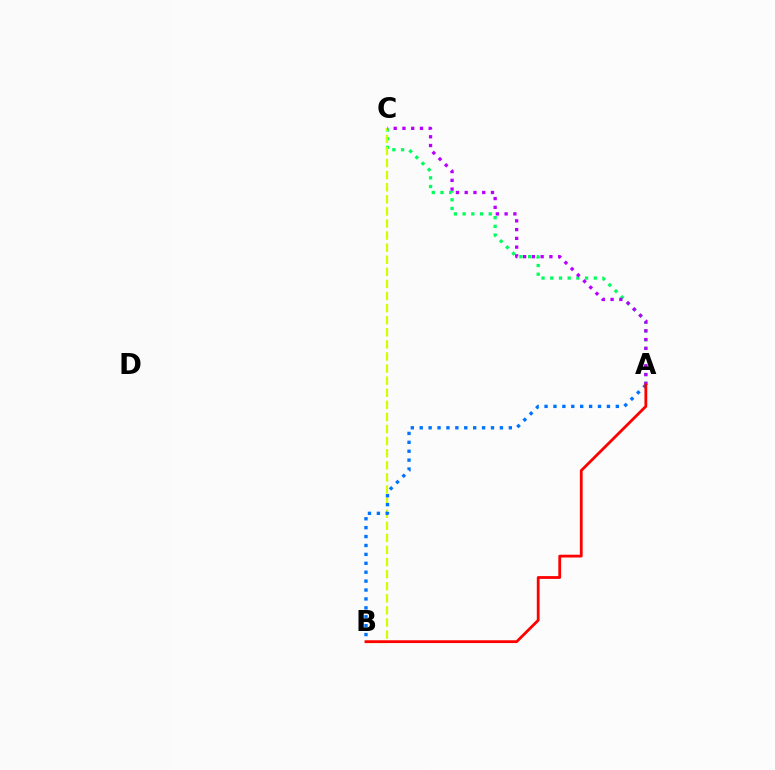{('A', 'C'): [{'color': '#00ff5c', 'line_style': 'dotted', 'thickness': 2.36}, {'color': '#b900ff', 'line_style': 'dotted', 'thickness': 2.38}], ('B', 'C'): [{'color': '#d1ff00', 'line_style': 'dashed', 'thickness': 1.64}], ('A', 'B'): [{'color': '#0074ff', 'line_style': 'dotted', 'thickness': 2.42}, {'color': '#ff0000', 'line_style': 'solid', 'thickness': 2.01}]}